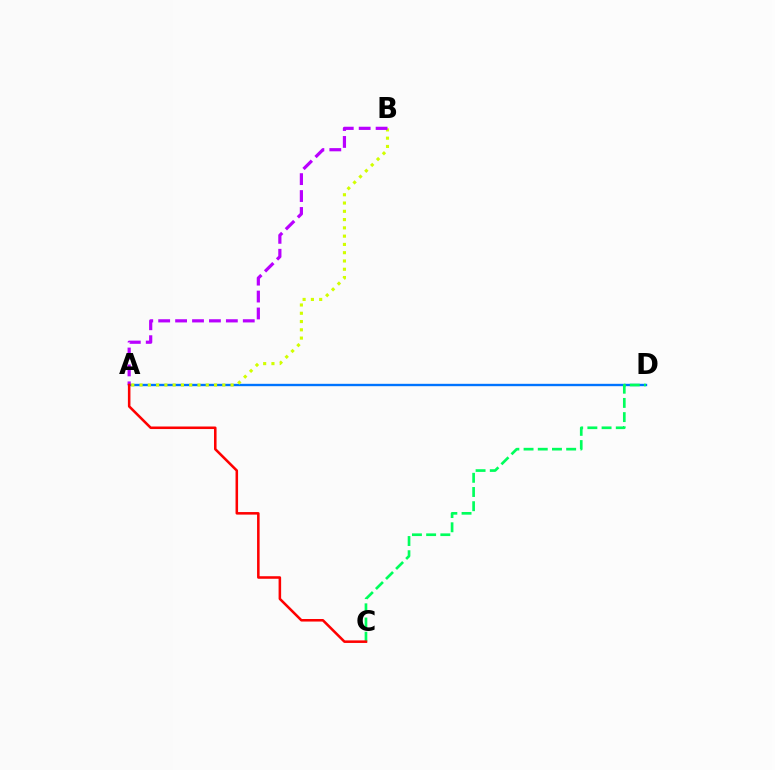{('A', 'D'): [{'color': '#0074ff', 'line_style': 'solid', 'thickness': 1.7}], ('A', 'B'): [{'color': '#d1ff00', 'line_style': 'dotted', 'thickness': 2.25}, {'color': '#b900ff', 'line_style': 'dashed', 'thickness': 2.3}], ('C', 'D'): [{'color': '#00ff5c', 'line_style': 'dashed', 'thickness': 1.93}], ('A', 'C'): [{'color': '#ff0000', 'line_style': 'solid', 'thickness': 1.83}]}